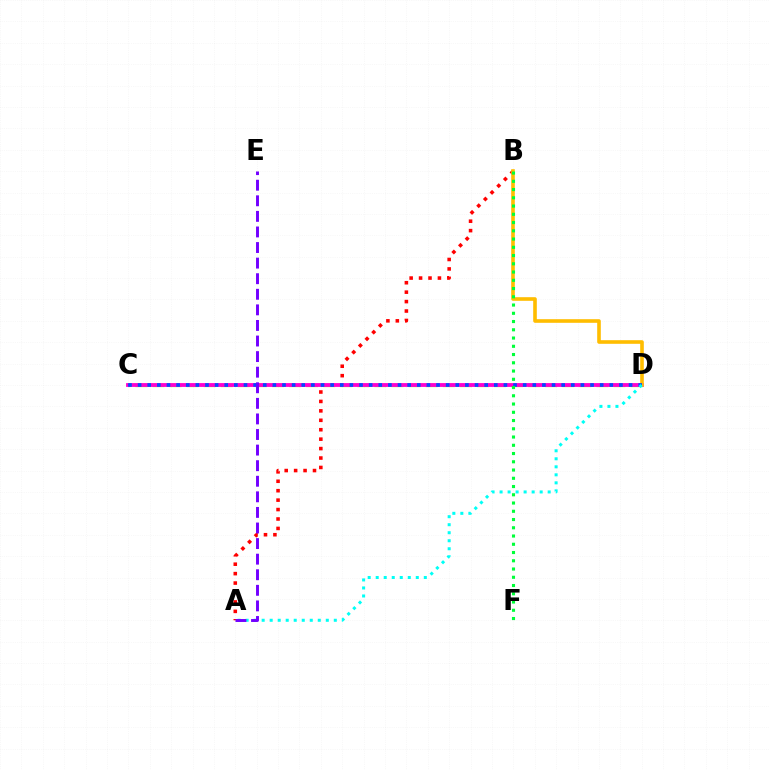{('A', 'B'): [{'color': '#ff0000', 'line_style': 'dotted', 'thickness': 2.56}], ('C', 'D'): [{'color': '#84ff00', 'line_style': 'dashed', 'thickness': 2.32}, {'color': '#ff00cf', 'line_style': 'solid', 'thickness': 2.75}, {'color': '#004bff', 'line_style': 'dotted', 'thickness': 2.62}], ('B', 'D'): [{'color': '#ffbd00', 'line_style': 'solid', 'thickness': 2.61}], ('A', 'D'): [{'color': '#00fff6', 'line_style': 'dotted', 'thickness': 2.18}], ('A', 'E'): [{'color': '#7200ff', 'line_style': 'dashed', 'thickness': 2.12}], ('B', 'F'): [{'color': '#00ff39', 'line_style': 'dotted', 'thickness': 2.24}]}